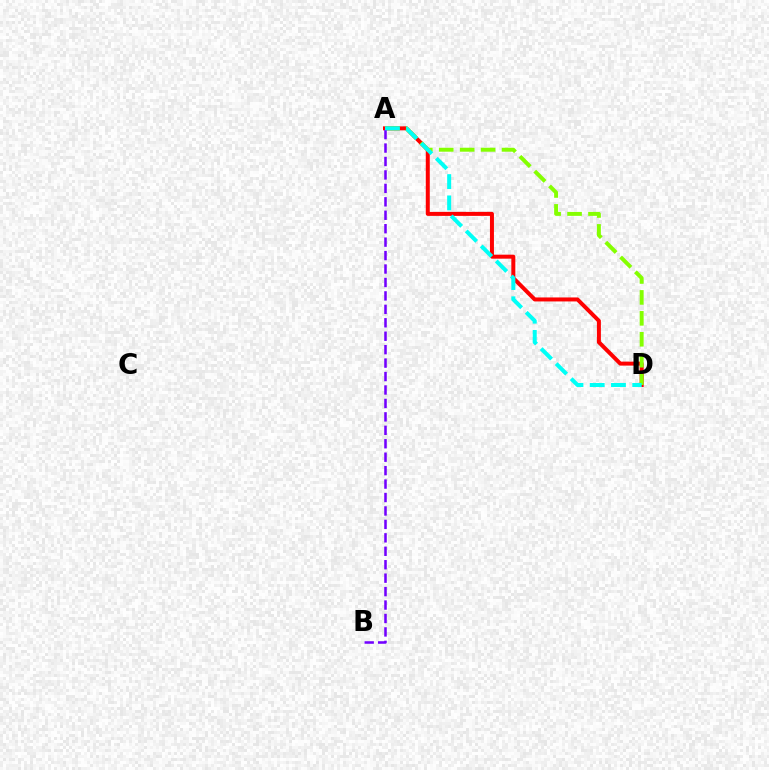{('A', 'D'): [{'color': '#ff0000', 'line_style': 'solid', 'thickness': 2.87}, {'color': '#84ff00', 'line_style': 'dashed', 'thickness': 2.84}, {'color': '#00fff6', 'line_style': 'dashed', 'thickness': 2.89}], ('A', 'B'): [{'color': '#7200ff', 'line_style': 'dashed', 'thickness': 1.83}]}